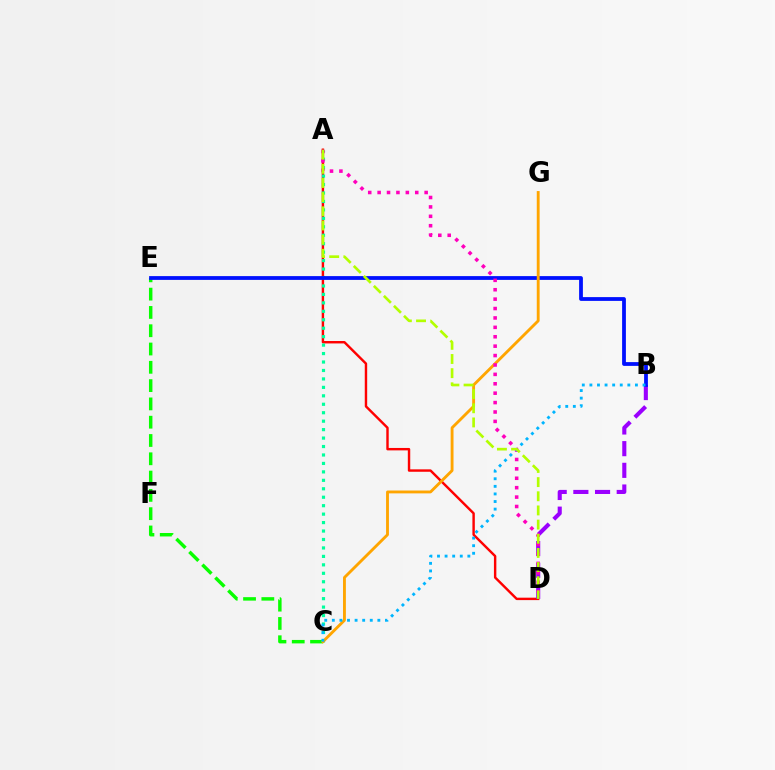{('A', 'D'): [{'color': '#ff0000', 'line_style': 'solid', 'thickness': 1.74}, {'color': '#ff00bd', 'line_style': 'dotted', 'thickness': 2.56}, {'color': '#b3ff00', 'line_style': 'dashed', 'thickness': 1.92}], ('B', 'D'): [{'color': '#9b00ff', 'line_style': 'dashed', 'thickness': 2.95}], ('A', 'C'): [{'color': '#00ff9d', 'line_style': 'dotted', 'thickness': 2.3}], ('C', 'E'): [{'color': '#08ff00', 'line_style': 'dashed', 'thickness': 2.49}], ('B', 'E'): [{'color': '#0010ff', 'line_style': 'solid', 'thickness': 2.72}], ('C', 'G'): [{'color': '#ffa500', 'line_style': 'solid', 'thickness': 2.06}], ('B', 'C'): [{'color': '#00b5ff', 'line_style': 'dotted', 'thickness': 2.06}]}